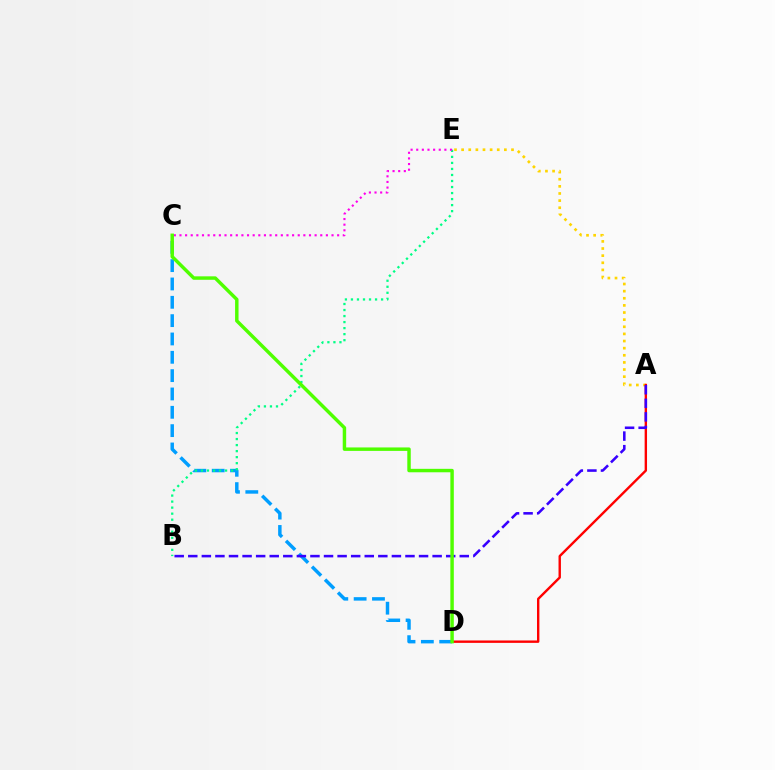{('A', 'E'): [{'color': '#ffd500', 'line_style': 'dotted', 'thickness': 1.94}], ('C', 'D'): [{'color': '#009eff', 'line_style': 'dashed', 'thickness': 2.49}, {'color': '#4fff00', 'line_style': 'solid', 'thickness': 2.48}], ('A', 'D'): [{'color': '#ff0000', 'line_style': 'solid', 'thickness': 1.72}], ('B', 'E'): [{'color': '#00ff86', 'line_style': 'dotted', 'thickness': 1.64}], ('C', 'E'): [{'color': '#ff00ed', 'line_style': 'dotted', 'thickness': 1.53}], ('A', 'B'): [{'color': '#3700ff', 'line_style': 'dashed', 'thickness': 1.84}]}